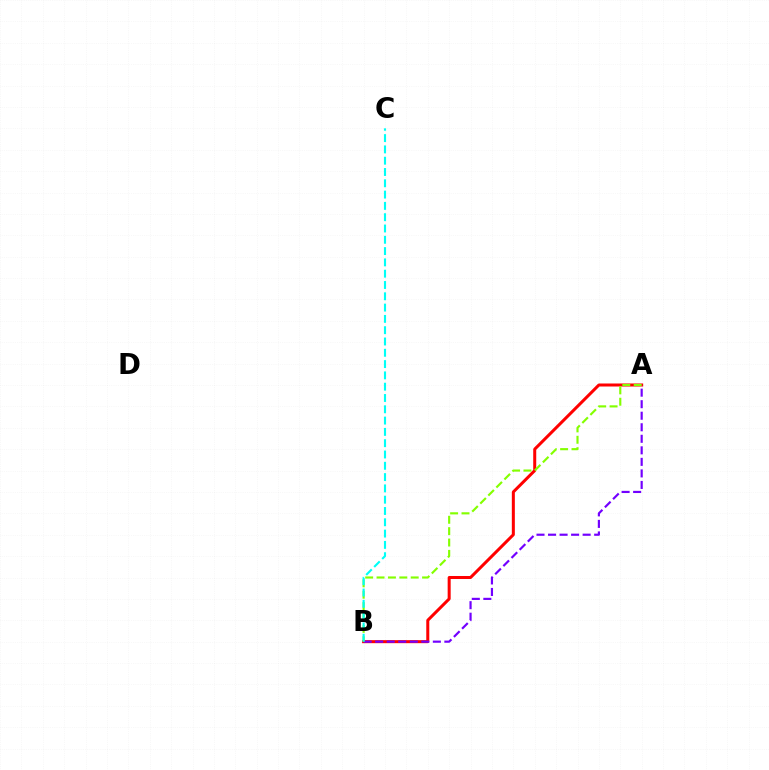{('A', 'B'): [{'color': '#ff0000', 'line_style': 'solid', 'thickness': 2.17}, {'color': '#7200ff', 'line_style': 'dashed', 'thickness': 1.57}, {'color': '#84ff00', 'line_style': 'dashed', 'thickness': 1.55}], ('B', 'C'): [{'color': '#00fff6', 'line_style': 'dashed', 'thickness': 1.54}]}